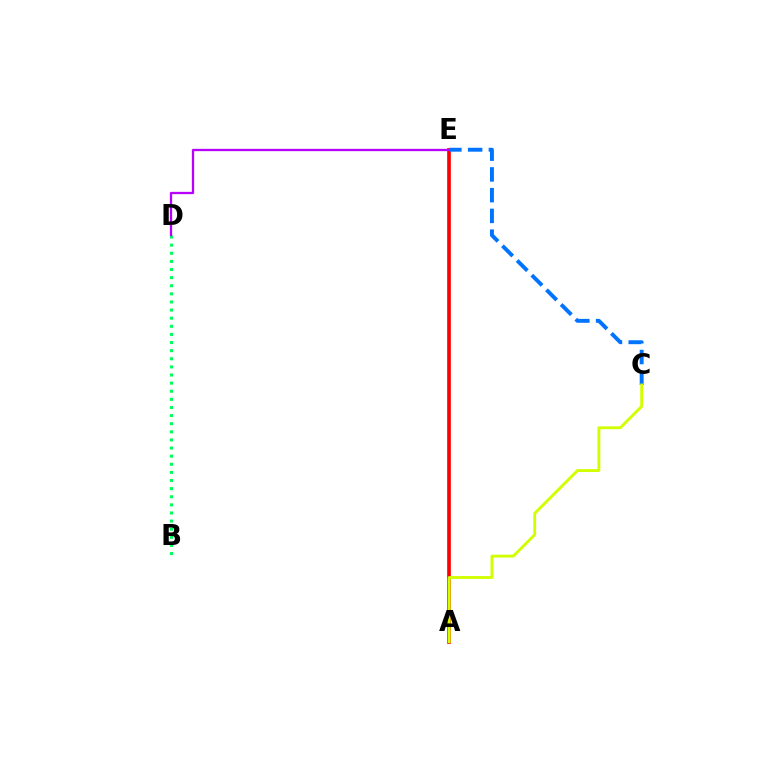{('A', 'E'): [{'color': '#ff0000', 'line_style': 'solid', 'thickness': 2.63}], ('B', 'D'): [{'color': '#00ff5c', 'line_style': 'dotted', 'thickness': 2.21}], ('D', 'E'): [{'color': '#b900ff', 'line_style': 'solid', 'thickness': 1.66}], ('C', 'E'): [{'color': '#0074ff', 'line_style': 'dashed', 'thickness': 2.82}], ('A', 'C'): [{'color': '#d1ff00', 'line_style': 'solid', 'thickness': 2.07}]}